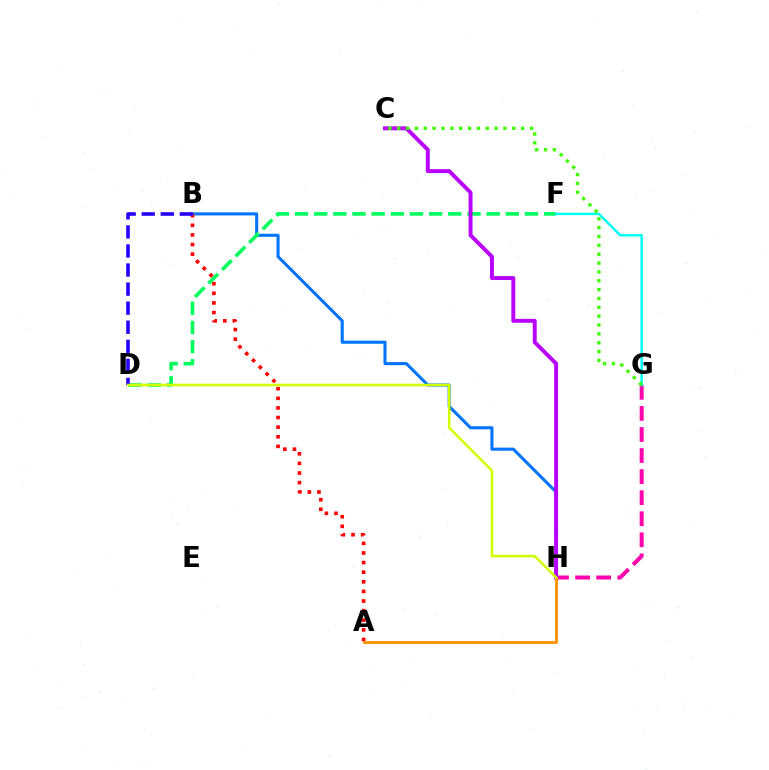{('B', 'H'): [{'color': '#0074ff', 'line_style': 'solid', 'thickness': 2.21}], ('A', 'B'): [{'color': '#ff0000', 'line_style': 'dotted', 'thickness': 2.61}], ('D', 'F'): [{'color': '#00ff5c', 'line_style': 'dashed', 'thickness': 2.6}], ('G', 'H'): [{'color': '#ff00ac', 'line_style': 'dashed', 'thickness': 2.86}], ('B', 'D'): [{'color': '#2500ff', 'line_style': 'dashed', 'thickness': 2.59}], ('C', 'H'): [{'color': '#b900ff', 'line_style': 'solid', 'thickness': 2.83}], ('A', 'H'): [{'color': '#ff9400', 'line_style': 'solid', 'thickness': 2.07}], ('F', 'G'): [{'color': '#00fff6', 'line_style': 'solid', 'thickness': 1.79}], ('D', 'H'): [{'color': '#d1ff00', 'line_style': 'solid', 'thickness': 1.84}], ('C', 'G'): [{'color': '#3dff00', 'line_style': 'dotted', 'thickness': 2.41}]}